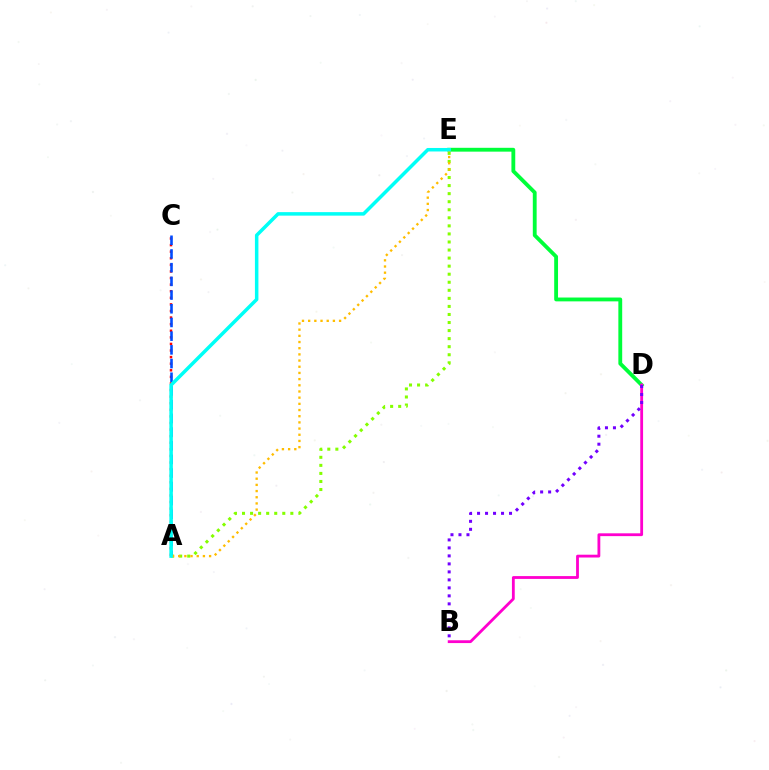{('D', 'E'): [{'color': '#00ff39', 'line_style': 'solid', 'thickness': 2.76}], ('A', 'C'): [{'color': '#ff0000', 'line_style': 'dotted', 'thickness': 1.79}, {'color': '#004bff', 'line_style': 'dashed', 'thickness': 1.86}], ('B', 'D'): [{'color': '#ff00cf', 'line_style': 'solid', 'thickness': 2.02}, {'color': '#7200ff', 'line_style': 'dotted', 'thickness': 2.17}], ('A', 'E'): [{'color': '#84ff00', 'line_style': 'dotted', 'thickness': 2.19}, {'color': '#ffbd00', 'line_style': 'dotted', 'thickness': 1.68}, {'color': '#00fff6', 'line_style': 'solid', 'thickness': 2.52}]}